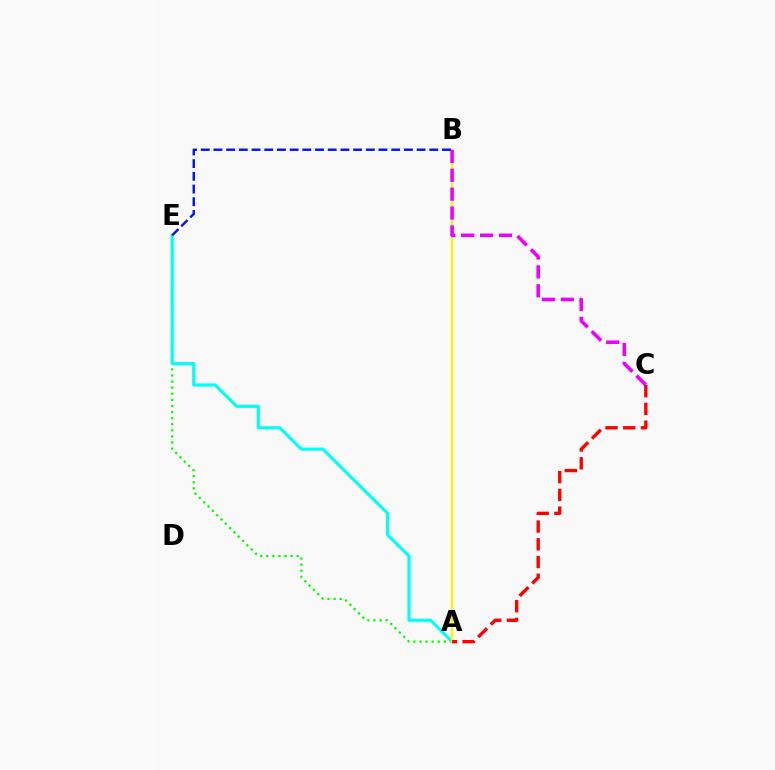{('A', 'E'): [{'color': '#08ff00', 'line_style': 'dotted', 'thickness': 1.66}, {'color': '#00fff6', 'line_style': 'solid', 'thickness': 2.25}], ('A', 'B'): [{'color': '#fcf500', 'line_style': 'solid', 'thickness': 1.63}], ('B', 'C'): [{'color': '#ee00ff', 'line_style': 'dashed', 'thickness': 2.57}], ('B', 'E'): [{'color': '#0010ff', 'line_style': 'dashed', 'thickness': 1.72}], ('A', 'C'): [{'color': '#ff0000', 'line_style': 'dashed', 'thickness': 2.41}]}